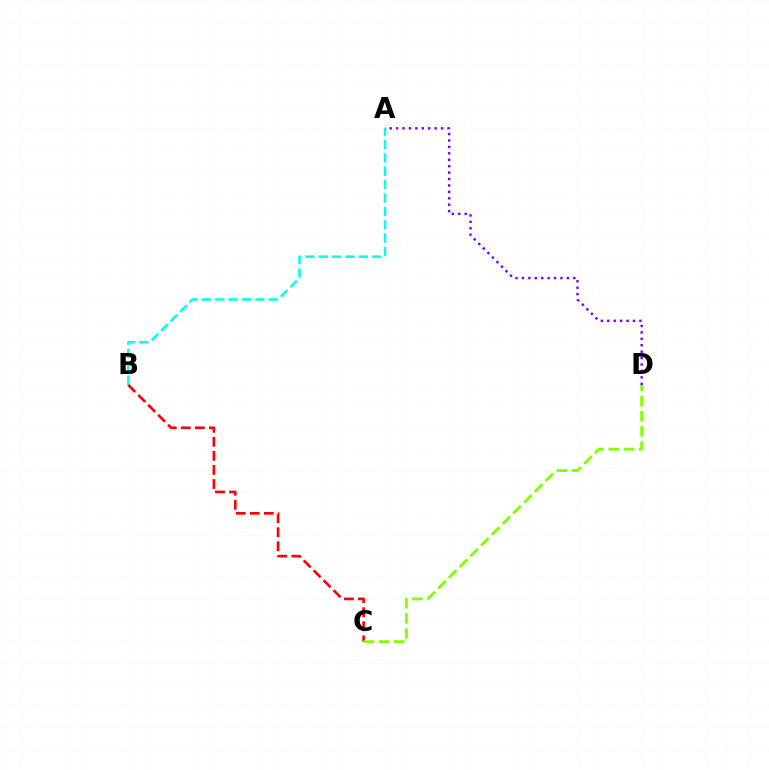{('A', 'B'): [{'color': '#00fff6', 'line_style': 'dashed', 'thickness': 1.82}], ('B', 'C'): [{'color': '#ff0000', 'line_style': 'dashed', 'thickness': 1.91}], ('A', 'D'): [{'color': '#7200ff', 'line_style': 'dotted', 'thickness': 1.75}], ('C', 'D'): [{'color': '#84ff00', 'line_style': 'dashed', 'thickness': 2.07}]}